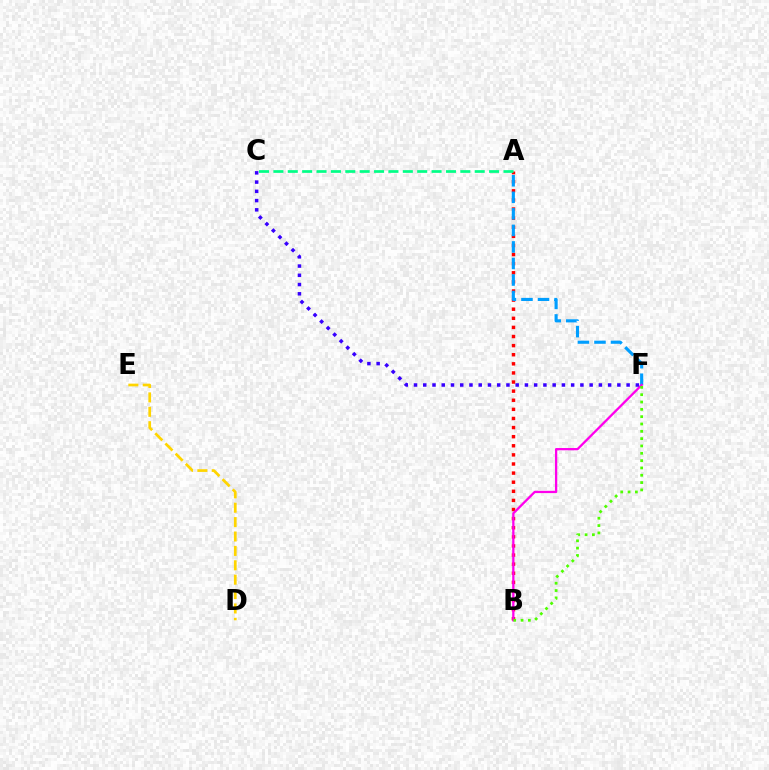{('A', 'B'): [{'color': '#ff0000', 'line_style': 'dotted', 'thickness': 2.47}], ('A', 'F'): [{'color': '#009eff', 'line_style': 'dashed', 'thickness': 2.25}], ('B', 'F'): [{'color': '#ff00ed', 'line_style': 'solid', 'thickness': 1.65}, {'color': '#4fff00', 'line_style': 'dotted', 'thickness': 1.99}], ('C', 'F'): [{'color': '#3700ff', 'line_style': 'dotted', 'thickness': 2.51}], ('D', 'E'): [{'color': '#ffd500', 'line_style': 'dashed', 'thickness': 1.95}], ('A', 'C'): [{'color': '#00ff86', 'line_style': 'dashed', 'thickness': 1.95}]}